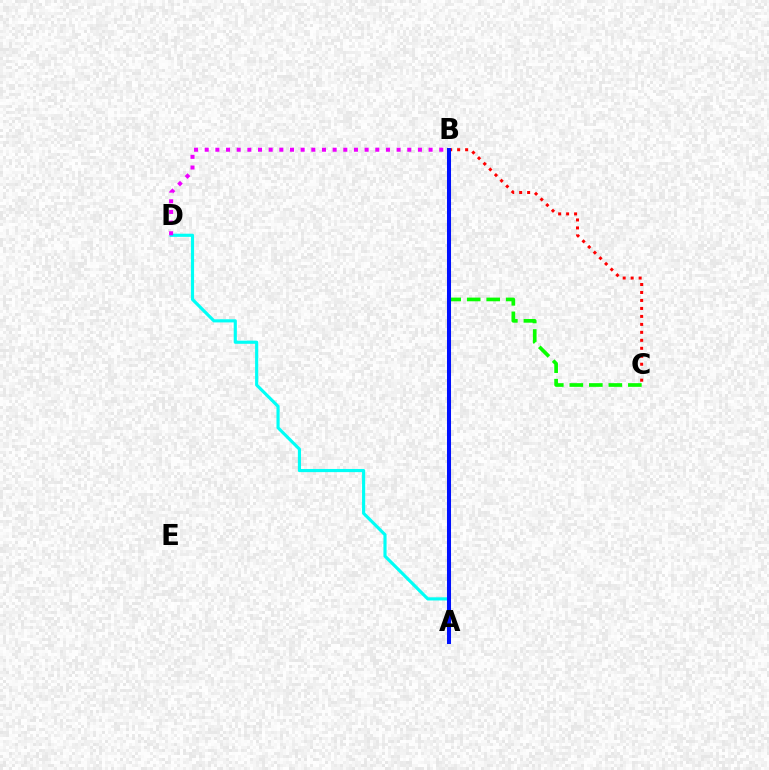{('A', 'B'): [{'color': '#fcf500', 'line_style': 'solid', 'thickness': 2.65}, {'color': '#0010ff', 'line_style': 'solid', 'thickness': 2.91}], ('B', 'C'): [{'color': '#ff0000', 'line_style': 'dotted', 'thickness': 2.17}, {'color': '#08ff00', 'line_style': 'dashed', 'thickness': 2.65}], ('A', 'D'): [{'color': '#00fff6', 'line_style': 'solid', 'thickness': 2.27}], ('B', 'D'): [{'color': '#ee00ff', 'line_style': 'dotted', 'thickness': 2.9}]}